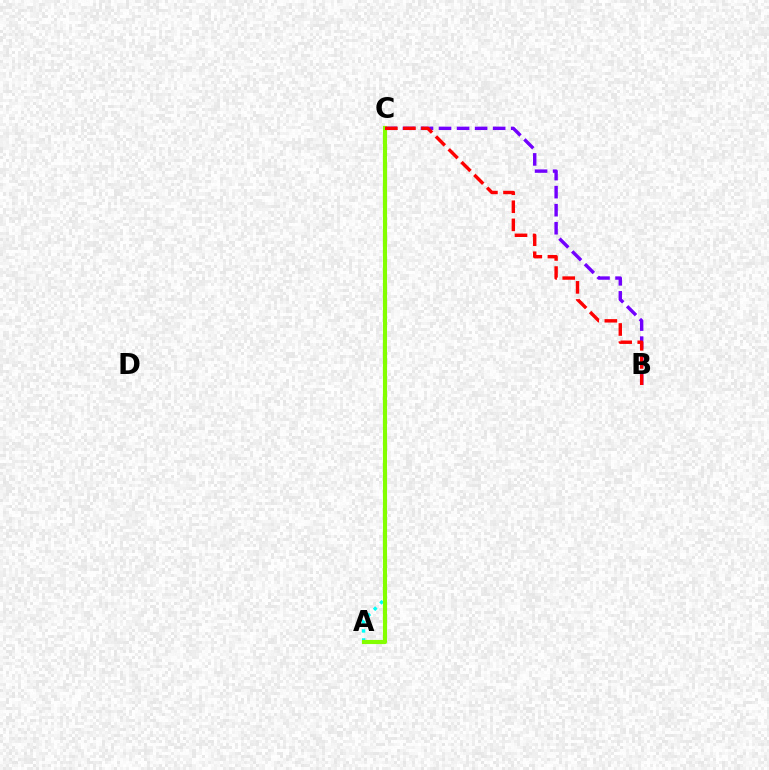{('B', 'C'): [{'color': '#7200ff', 'line_style': 'dashed', 'thickness': 2.45}, {'color': '#ff0000', 'line_style': 'dashed', 'thickness': 2.46}], ('A', 'C'): [{'color': '#00fff6', 'line_style': 'dotted', 'thickness': 2.45}, {'color': '#84ff00', 'line_style': 'solid', 'thickness': 2.97}]}